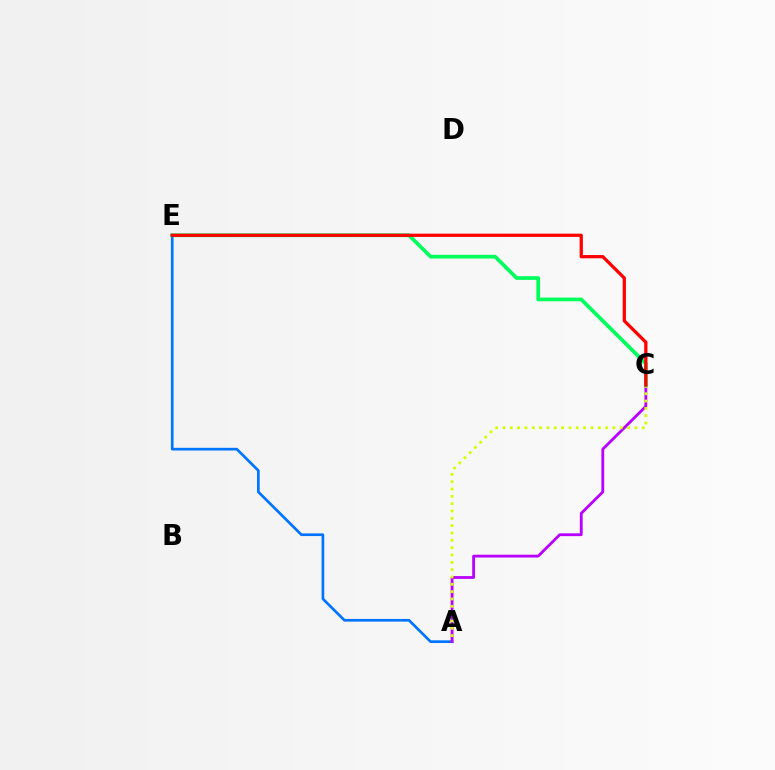{('A', 'E'): [{'color': '#0074ff', 'line_style': 'solid', 'thickness': 1.94}], ('A', 'C'): [{'color': '#b900ff', 'line_style': 'solid', 'thickness': 2.03}, {'color': '#d1ff00', 'line_style': 'dotted', 'thickness': 1.99}], ('C', 'E'): [{'color': '#00ff5c', 'line_style': 'solid', 'thickness': 2.67}, {'color': '#ff0000', 'line_style': 'solid', 'thickness': 2.34}]}